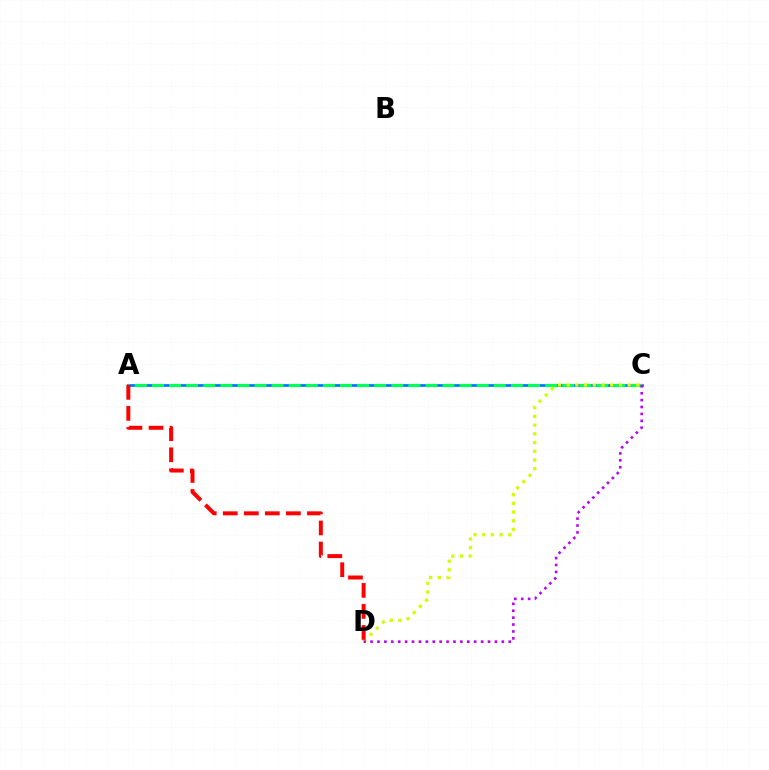{('A', 'C'): [{'color': '#0074ff', 'line_style': 'solid', 'thickness': 1.97}, {'color': '#00ff5c', 'line_style': 'dashed', 'thickness': 2.32}], ('C', 'D'): [{'color': '#d1ff00', 'line_style': 'dotted', 'thickness': 2.37}, {'color': '#b900ff', 'line_style': 'dotted', 'thickness': 1.88}], ('A', 'D'): [{'color': '#ff0000', 'line_style': 'dashed', 'thickness': 2.86}]}